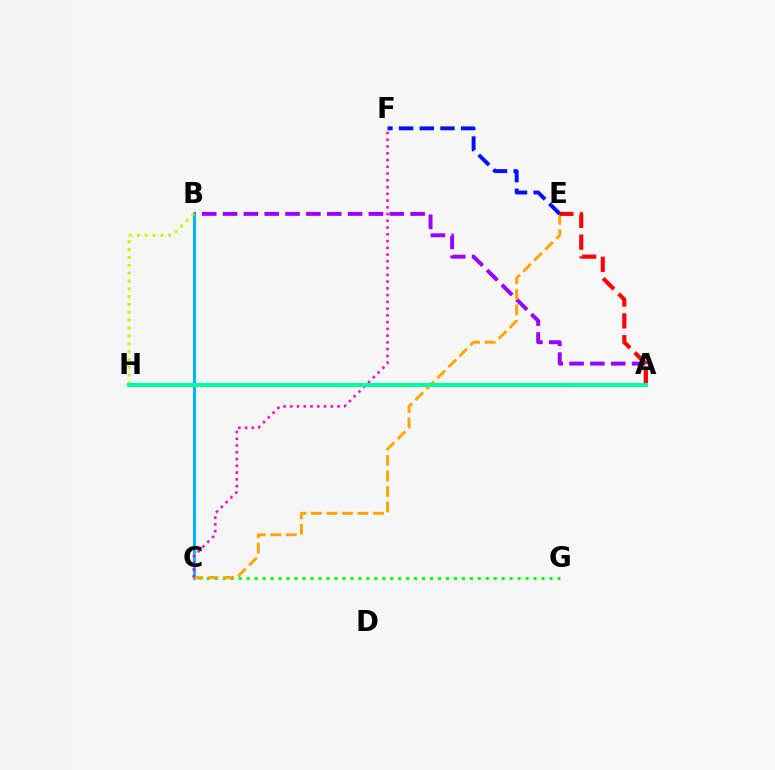{('C', 'G'): [{'color': '#08ff00', 'line_style': 'dotted', 'thickness': 2.16}], ('A', 'B'): [{'color': '#9b00ff', 'line_style': 'dashed', 'thickness': 2.83}], ('B', 'C'): [{'color': '#00b5ff', 'line_style': 'solid', 'thickness': 2.2}], ('C', 'E'): [{'color': '#ffa500', 'line_style': 'dashed', 'thickness': 2.1}], ('C', 'F'): [{'color': '#ff00bd', 'line_style': 'dotted', 'thickness': 1.84}], ('A', 'E'): [{'color': '#ff0000', 'line_style': 'dashed', 'thickness': 2.97}], ('B', 'H'): [{'color': '#b3ff00', 'line_style': 'dotted', 'thickness': 2.13}], ('A', 'H'): [{'color': '#00ff9d', 'line_style': 'solid', 'thickness': 2.97}], ('E', 'F'): [{'color': '#0010ff', 'line_style': 'dashed', 'thickness': 2.81}]}